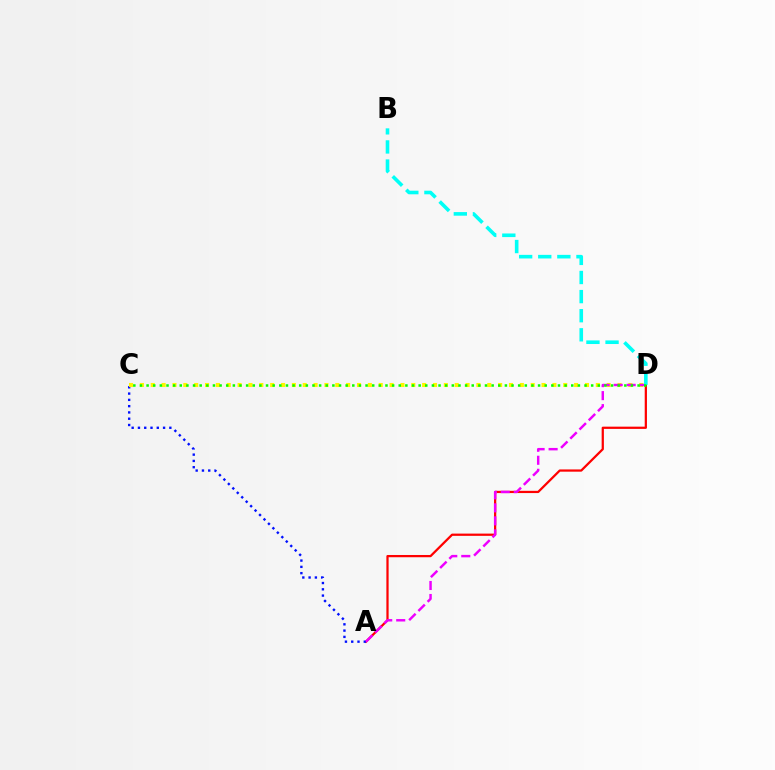{('A', 'D'): [{'color': '#ff0000', 'line_style': 'solid', 'thickness': 1.62}, {'color': '#ee00ff', 'line_style': 'dashed', 'thickness': 1.77}], ('A', 'C'): [{'color': '#0010ff', 'line_style': 'dotted', 'thickness': 1.71}], ('C', 'D'): [{'color': '#fcf500', 'line_style': 'dotted', 'thickness': 2.95}, {'color': '#08ff00', 'line_style': 'dotted', 'thickness': 1.8}], ('B', 'D'): [{'color': '#00fff6', 'line_style': 'dashed', 'thickness': 2.6}]}